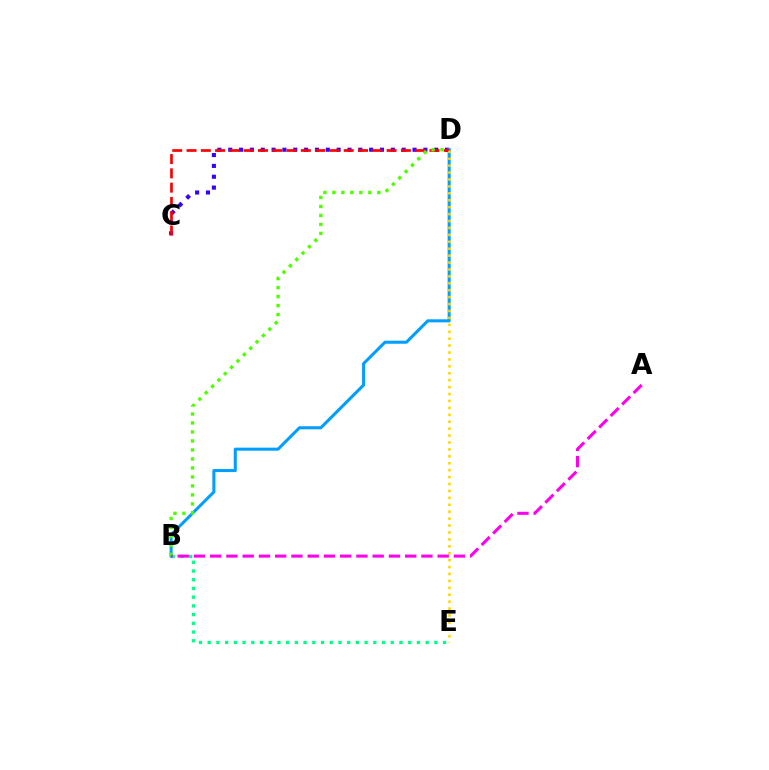{('C', 'D'): [{'color': '#3700ff', 'line_style': 'dotted', 'thickness': 2.95}, {'color': '#ff0000', 'line_style': 'dashed', 'thickness': 1.94}], ('B', 'D'): [{'color': '#009eff', 'line_style': 'solid', 'thickness': 2.19}, {'color': '#4fff00', 'line_style': 'dotted', 'thickness': 2.44}], ('B', 'E'): [{'color': '#00ff86', 'line_style': 'dotted', 'thickness': 2.37}], ('D', 'E'): [{'color': '#ffd500', 'line_style': 'dotted', 'thickness': 1.88}], ('A', 'B'): [{'color': '#ff00ed', 'line_style': 'dashed', 'thickness': 2.21}]}